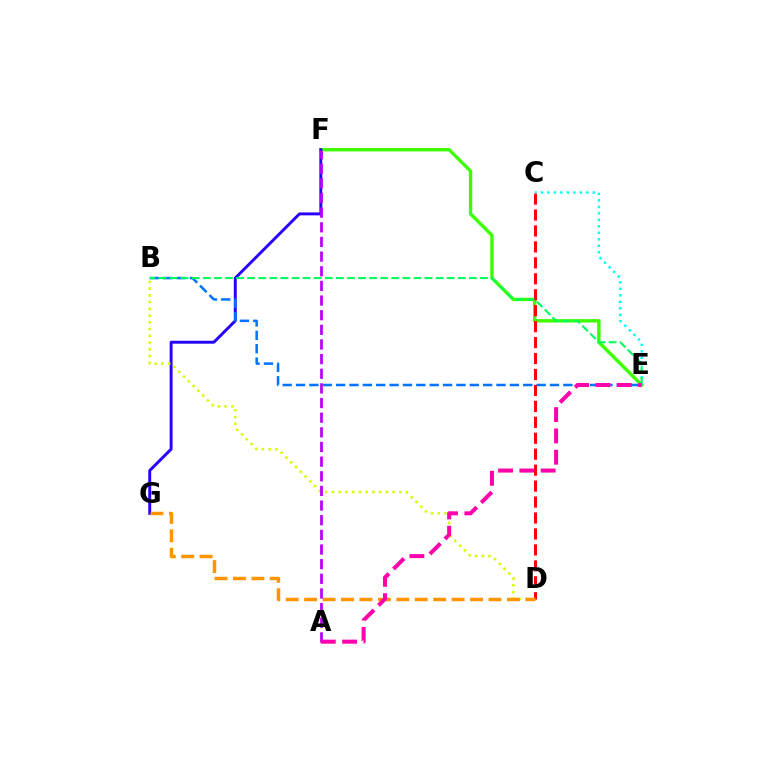{('E', 'F'): [{'color': '#3dff00', 'line_style': 'solid', 'thickness': 2.44}], ('C', 'D'): [{'color': '#ff0000', 'line_style': 'dashed', 'thickness': 2.17}], ('F', 'G'): [{'color': '#2500ff', 'line_style': 'solid', 'thickness': 2.11}], ('B', 'E'): [{'color': '#0074ff', 'line_style': 'dashed', 'thickness': 1.82}, {'color': '#00ff5c', 'line_style': 'dashed', 'thickness': 1.51}], ('C', 'E'): [{'color': '#00fff6', 'line_style': 'dotted', 'thickness': 1.76}], ('B', 'D'): [{'color': '#d1ff00', 'line_style': 'dotted', 'thickness': 1.83}], ('D', 'G'): [{'color': '#ff9400', 'line_style': 'dashed', 'thickness': 2.5}], ('A', 'F'): [{'color': '#b900ff', 'line_style': 'dashed', 'thickness': 1.99}], ('A', 'E'): [{'color': '#ff00ac', 'line_style': 'dashed', 'thickness': 2.89}]}